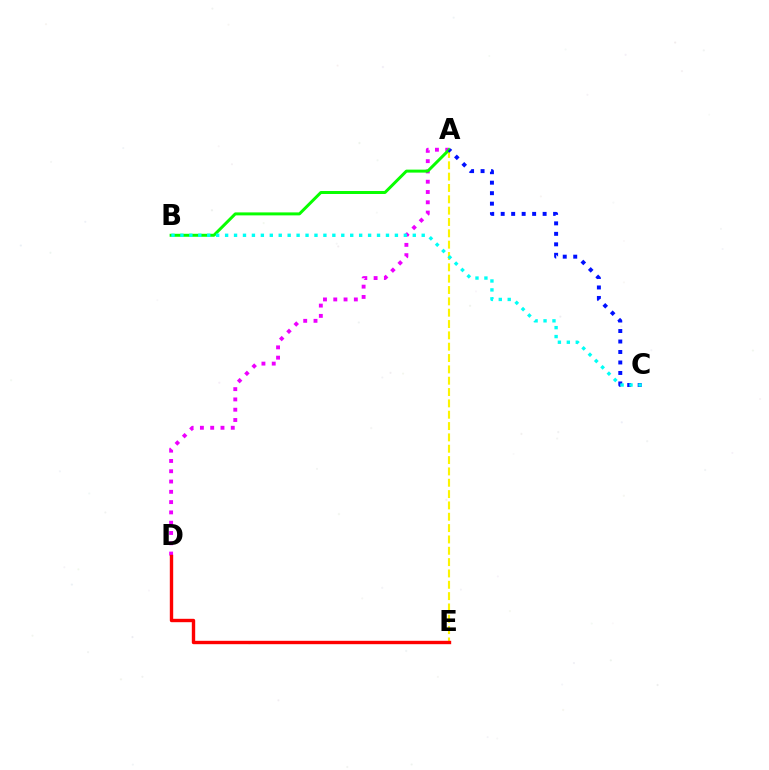{('A', 'E'): [{'color': '#fcf500', 'line_style': 'dashed', 'thickness': 1.54}], ('A', 'D'): [{'color': '#ee00ff', 'line_style': 'dotted', 'thickness': 2.8}], ('A', 'B'): [{'color': '#08ff00', 'line_style': 'solid', 'thickness': 2.14}], ('A', 'C'): [{'color': '#0010ff', 'line_style': 'dotted', 'thickness': 2.85}], ('D', 'E'): [{'color': '#ff0000', 'line_style': 'solid', 'thickness': 2.44}], ('B', 'C'): [{'color': '#00fff6', 'line_style': 'dotted', 'thickness': 2.43}]}